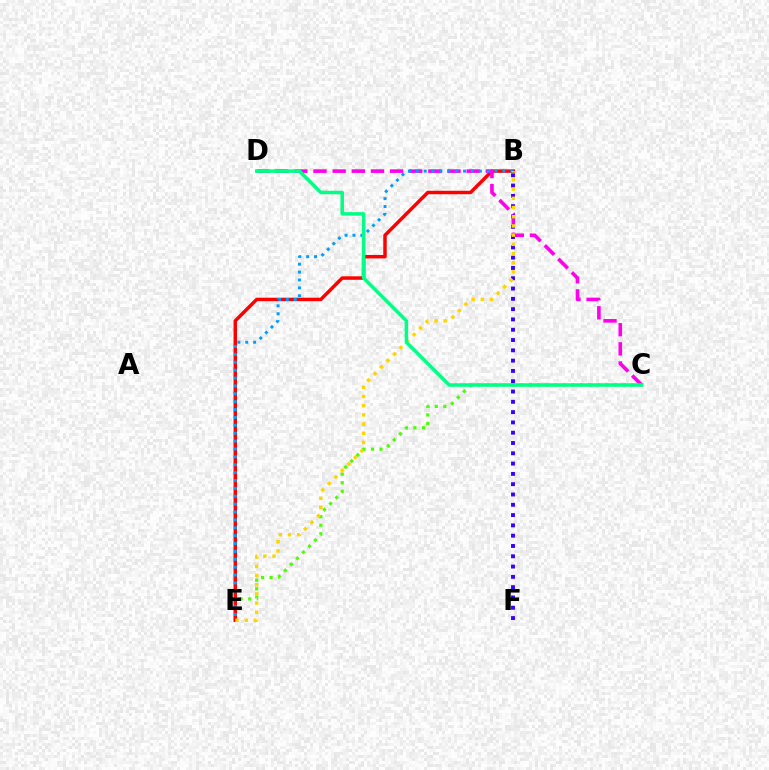{('C', 'E'): [{'color': '#4fff00', 'line_style': 'dotted', 'thickness': 2.32}], ('B', 'E'): [{'color': '#ff0000', 'line_style': 'solid', 'thickness': 2.5}, {'color': '#009eff', 'line_style': 'dotted', 'thickness': 2.14}, {'color': '#ffd500', 'line_style': 'dotted', 'thickness': 2.5}], ('C', 'D'): [{'color': '#ff00ed', 'line_style': 'dashed', 'thickness': 2.6}, {'color': '#00ff86', 'line_style': 'solid', 'thickness': 2.52}], ('B', 'F'): [{'color': '#3700ff', 'line_style': 'dotted', 'thickness': 2.8}]}